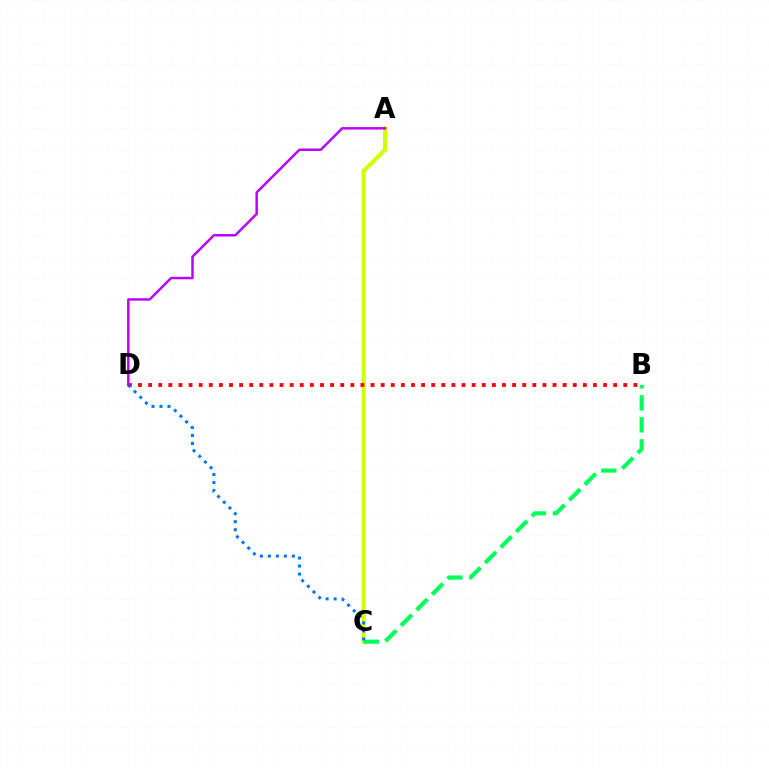{('A', 'C'): [{'color': '#d1ff00', 'line_style': 'solid', 'thickness': 2.95}], ('B', 'D'): [{'color': '#ff0000', 'line_style': 'dotted', 'thickness': 2.75}], ('B', 'C'): [{'color': '#00ff5c', 'line_style': 'dashed', 'thickness': 2.99}], ('C', 'D'): [{'color': '#0074ff', 'line_style': 'dotted', 'thickness': 2.17}], ('A', 'D'): [{'color': '#b900ff', 'line_style': 'solid', 'thickness': 1.78}]}